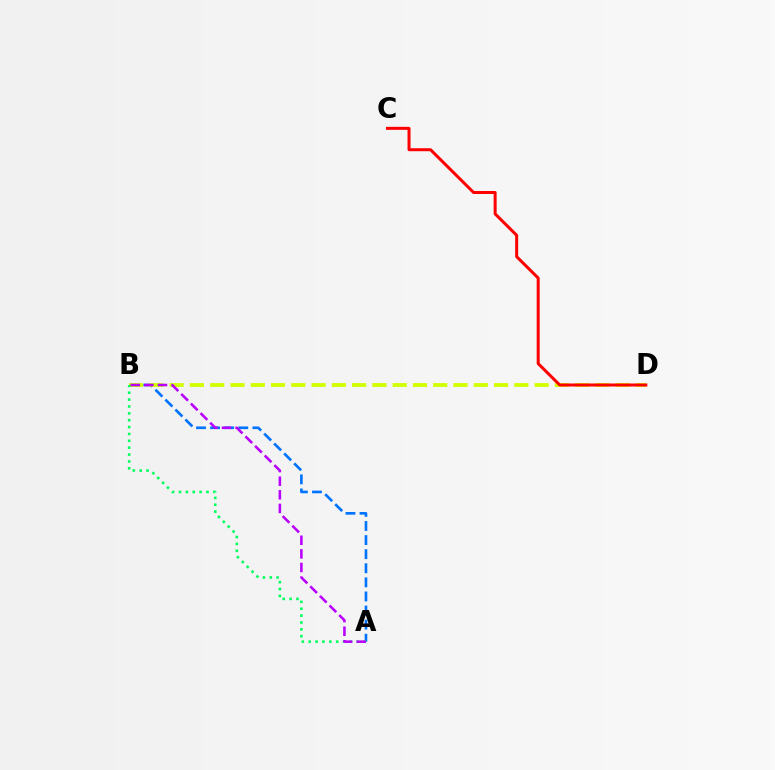{('A', 'B'): [{'color': '#0074ff', 'line_style': 'dashed', 'thickness': 1.91}, {'color': '#00ff5c', 'line_style': 'dotted', 'thickness': 1.87}, {'color': '#b900ff', 'line_style': 'dashed', 'thickness': 1.85}], ('B', 'D'): [{'color': '#d1ff00', 'line_style': 'dashed', 'thickness': 2.75}], ('C', 'D'): [{'color': '#ff0000', 'line_style': 'solid', 'thickness': 2.16}]}